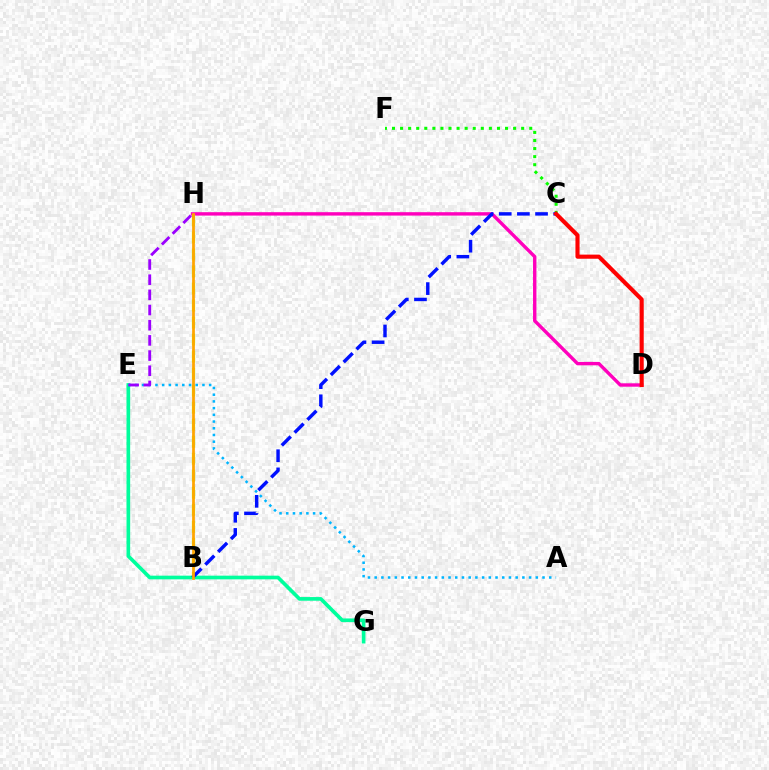{('C', 'F'): [{'color': '#08ff00', 'line_style': 'dotted', 'thickness': 2.19}], ('D', 'H'): [{'color': '#ff00bd', 'line_style': 'solid', 'thickness': 2.44}], ('B', 'H'): [{'color': '#b3ff00', 'line_style': 'dashed', 'thickness': 2.31}, {'color': '#ffa500', 'line_style': 'solid', 'thickness': 1.97}], ('E', 'G'): [{'color': '#00ff9d', 'line_style': 'solid', 'thickness': 2.64}], ('A', 'E'): [{'color': '#00b5ff', 'line_style': 'dotted', 'thickness': 1.82}], ('B', 'C'): [{'color': '#0010ff', 'line_style': 'dashed', 'thickness': 2.47}], ('E', 'H'): [{'color': '#9b00ff', 'line_style': 'dashed', 'thickness': 2.06}], ('C', 'D'): [{'color': '#ff0000', 'line_style': 'solid', 'thickness': 2.96}]}